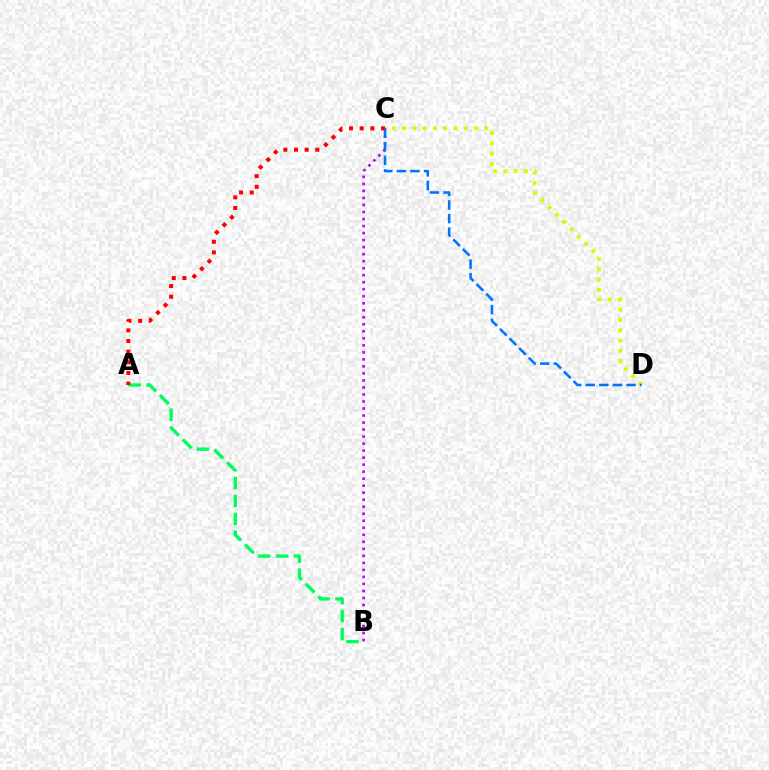{('B', 'C'): [{'color': '#b900ff', 'line_style': 'dotted', 'thickness': 1.91}], ('A', 'B'): [{'color': '#00ff5c', 'line_style': 'dashed', 'thickness': 2.43}], ('C', 'D'): [{'color': '#d1ff00', 'line_style': 'dotted', 'thickness': 2.79}, {'color': '#0074ff', 'line_style': 'dashed', 'thickness': 1.85}], ('A', 'C'): [{'color': '#ff0000', 'line_style': 'dotted', 'thickness': 2.89}]}